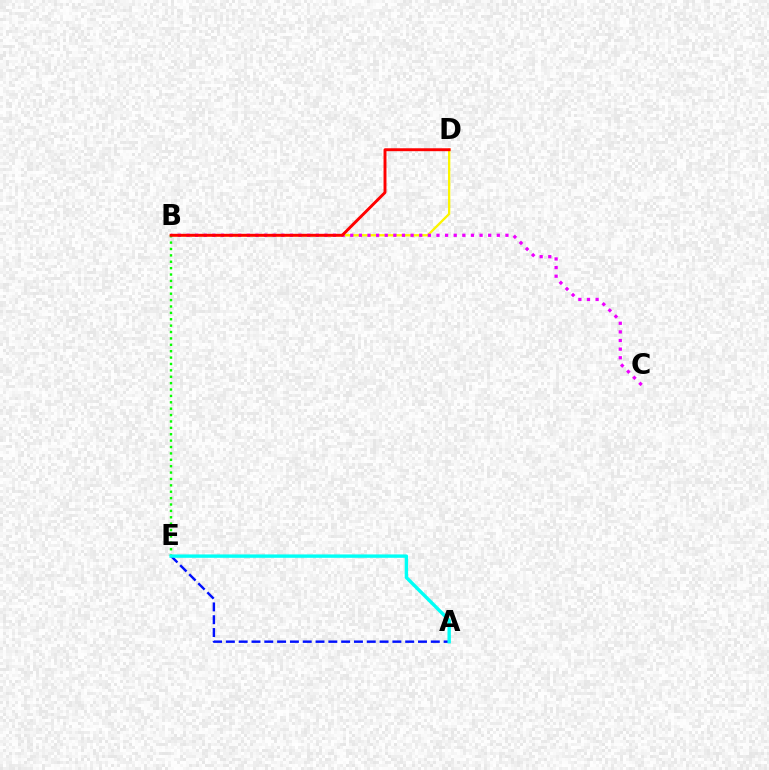{('A', 'E'): [{'color': '#0010ff', 'line_style': 'dashed', 'thickness': 1.74}, {'color': '#00fff6', 'line_style': 'solid', 'thickness': 2.43}], ('B', 'D'): [{'color': '#fcf500', 'line_style': 'solid', 'thickness': 1.69}, {'color': '#ff0000', 'line_style': 'solid', 'thickness': 2.1}], ('B', 'C'): [{'color': '#ee00ff', 'line_style': 'dotted', 'thickness': 2.34}], ('B', 'E'): [{'color': '#08ff00', 'line_style': 'dotted', 'thickness': 1.74}]}